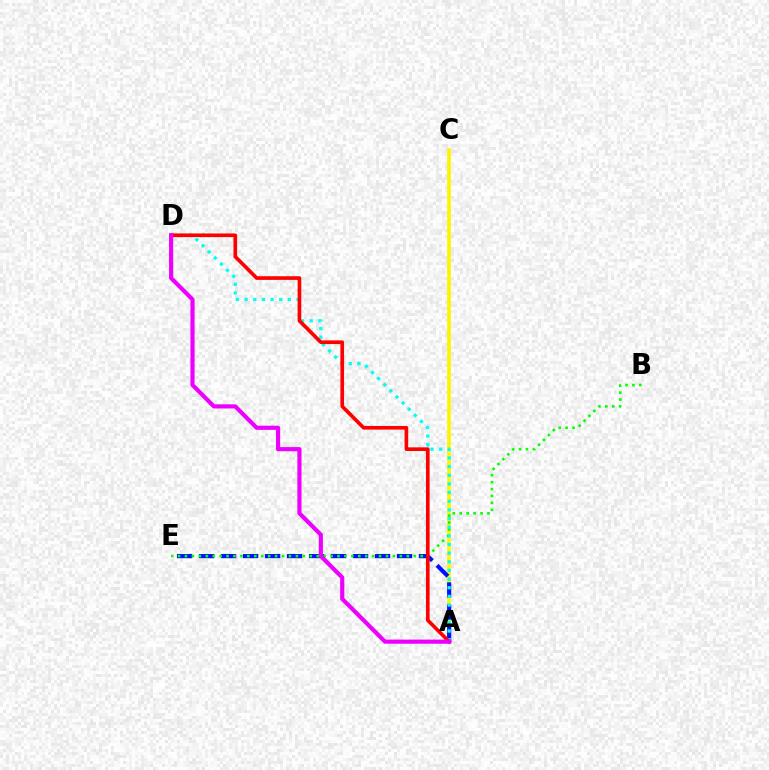{('A', 'C'): [{'color': '#fcf500', 'line_style': 'solid', 'thickness': 2.64}], ('A', 'E'): [{'color': '#0010ff', 'line_style': 'dashed', 'thickness': 2.99}], ('B', 'E'): [{'color': '#08ff00', 'line_style': 'dotted', 'thickness': 1.88}], ('A', 'D'): [{'color': '#00fff6', 'line_style': 'dotted', 'thickness': 2.35}, {'color': '#ff0000', 'line_style': 'solid', 'thickness': 2.63}, {'color': '#ee00ff', 'line_style': 'solid', 'thickness': 2.99}]}